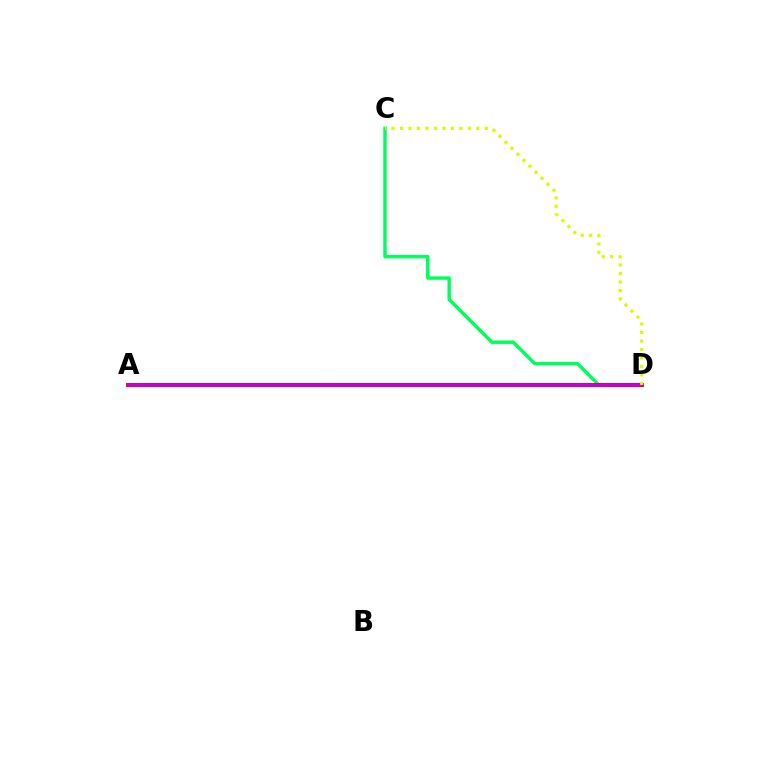{('C', 'D'): [{'color': '#00ff5c', 'line_style': 'solid', 'thickness': 2.47}, {'color': '#d1ff00', 'line_style': 'dotted', 'thickness': 2.3}], ('A', 'D'): [{'color': '#0074ff', 'line_style': 'dotted', 'thickness': 2.74}, {'color': '#ff0000', 'line_style': 'solid', 'thickness': 2.85}, {'color': '#b900ff', 'line_style': 'solid', 'thickness': 1.7}]}